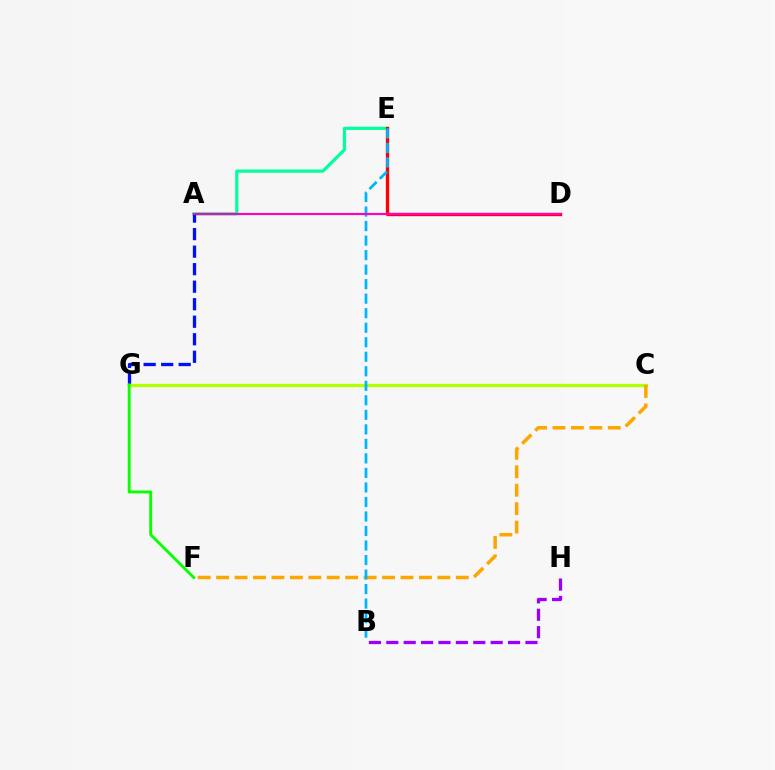{('A', 'E'): [{'color': '#00ff9d', 'line_style': 'solid', 'thickness': 2.31}], ('A', 'G'): [{'color': '#0010ff', 'line_style': 'dashed', 'thickness': 2.38}], ('D', 'E'): [{'color': '#ff0000', 'line_style': 'solid', 'thickness': 2.39}], ('C', 'G'): [{'color': '#b3ff00', 'line_style': 'solid', 'thickness': 2.4}], ('C', 'F'): [{'color': '#ffa500', 'line_style': 'dashed', 'thickness': 2.5}], ('F', 'G'): [{'color': '#08ff00', 'line_style': 'solid', 'thickness': 2.07}], ('B', 'H'): [{'color': '#9b00ff', 'line_style': 'dashed', 'thickness': 2.36}], ('B', 'E'): [{'color': '#00b5ff', 'line_style': 'dashed', 'thickness': 1.97}], ('A', 'D'): [{'color': '#ff00bd', 'line_style': 'solid', 'thickness': 1.55}]}